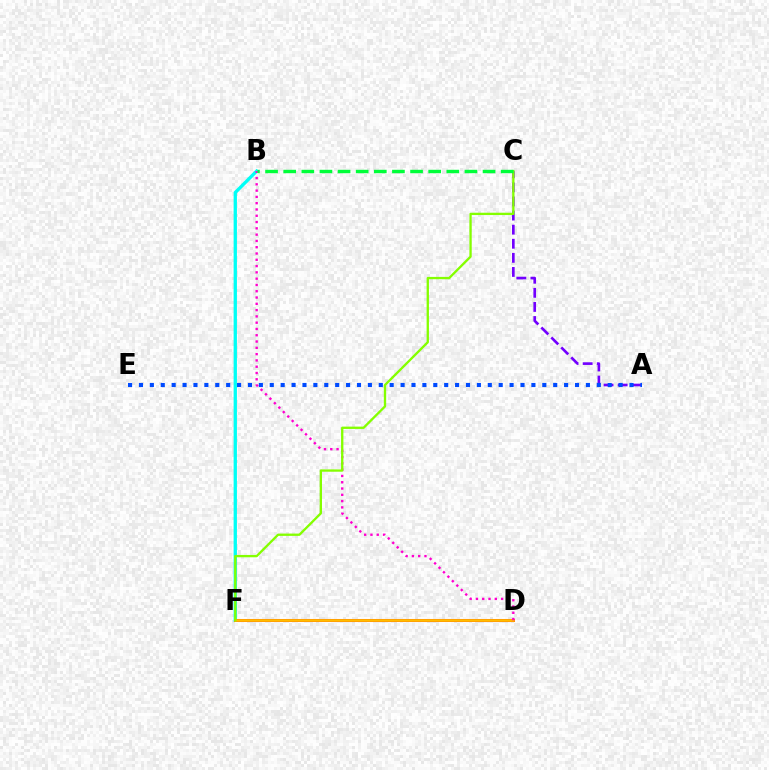{('A', 'C'): [{'color': '#7200ff', 'line_style': 'dashed', 'thickness': 1.91}], ('B', 'F'): [{'color': '#00fff6', 'line_style': 'solid', 'thickness': 2.39}], ('D', 'F'): [{'color': '#ff0000', 'line_style': 'solid', 'thickness': 2.18}, {'color': '#ffbd00', 'line_style': 'solid', 'thickness': 1.96}], ('A', 'E'): [{'color': '#004bff', 'line_style': 'dotted', 'thickness': 2.96}], ('B', 'D'): [{'color': '#ff00cf', 'line_style': 'dotted', 'thickness': 1.71}], ('C', 'F'): [{'color': '#84ff00', 'line_style': 'solid', 'thickness': 1.67}], ('B', 'C'): [{'color': '#00ff39', 'line_style': 'dashed', 'thickness': 2.46}]}